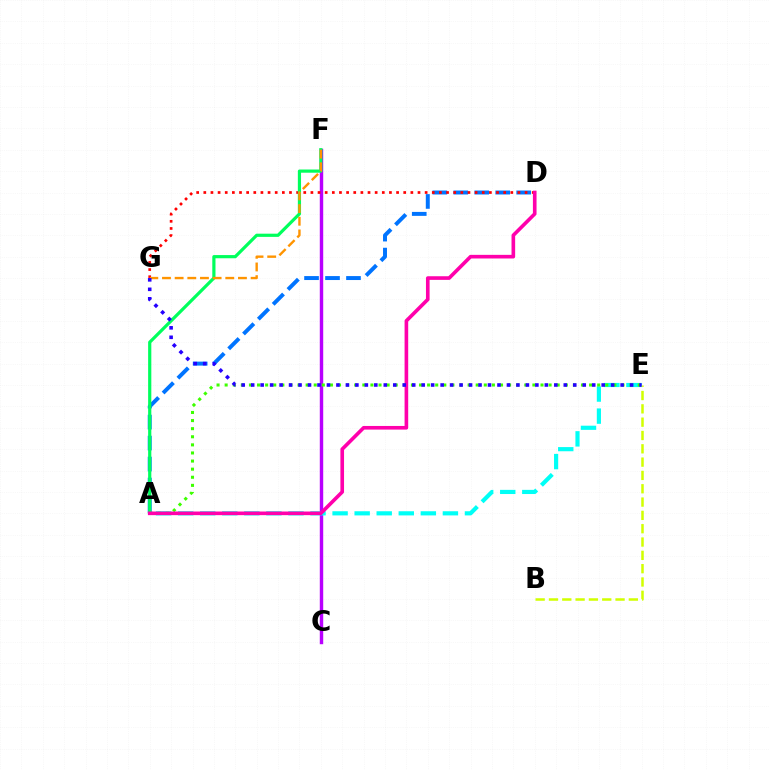{('C', 'F'): [{'color': '#b900ff', 'line_style': 'solid', 'thickness': 2.46}], ('A', 'D'): [{'color': '#0074ff', 'line_style': 'dashed', 'thickness': 2.85}, {'color': '#ff00ac', 'line_style': 'solid', 'thickness': 2.62}], ('A', 'E'): [{'color': '#00fff6', 'line_style': 'dashed', 'thickness': 3.0}, {'color': '#3dff00', 'line_style': 'dotted', 'thickness': 2.2}], ('D', 'G'): [{'color': '#ff0000', 'line_style': 'dotted', 'thickness': 1.94}], ('A', 'F'): [{'color': '#00ff5c', 'line_style': 'solid', 'thickness': 2.3}], ('B', 'E'): [{'color': '#d1ff00', 'line_style': 'dashed', 'thickness': 1.81}], ('F', 'G'): [{'color': '#ff9400', 'line_style': 'dashed', 'thickness': 1.72}], ('E', 'G'): [{'color': '#2500ff', 'line_style': 'dotted', 'thickness': 2.57}]}